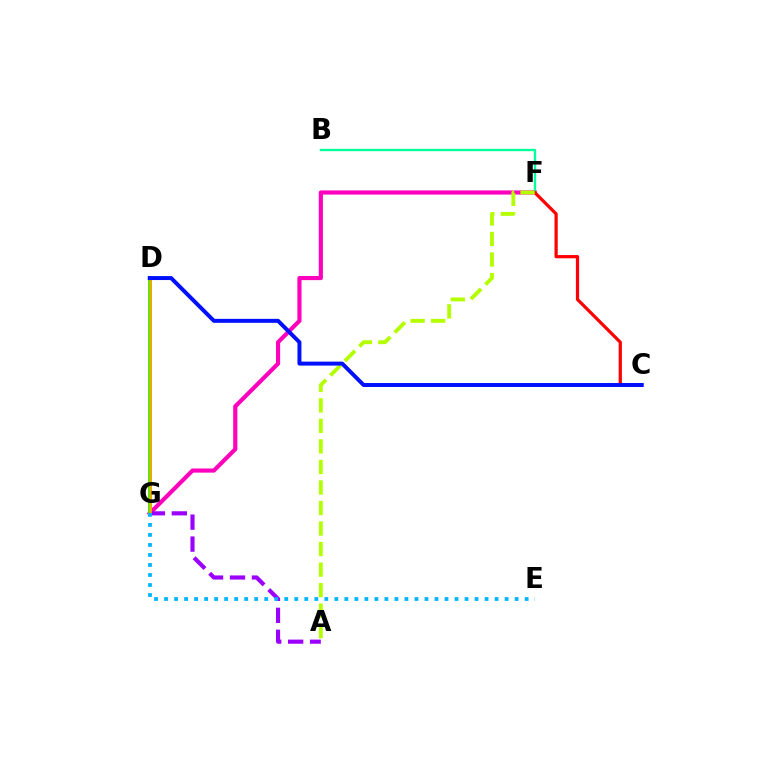{('F', 'G'): [{'color': '#ff00bd', 'line_style': 'solid', 'thickness': 2.99}], ('B', 'F'): [{'color': '#00ff9d', 'line_style': 'solid', 'thickness': 1.7}], ('D', 'G'): [{'color': '#08ff00', 'line_style': 'solid', 'thickness': 2.76}, {'color': '#ffa500', 'line_style': 'solid', 'thickness': 1.84}], ('A', 'G'): [{'color': '#9b00ff', 'line_style': 'dashed', 'thickness': 2.98}], ('C', 'F'): [{'color': '#ff0000', 'line_style': 'solid', 'thickness': 2.33}], ('A', 'F'): [{'color': '#b3ff00', 'line_style': 'dashed', 'thickness': 2.79}], ('E', 'G'): [{'color': '#00b5ff', 'line_style': 'dotted', 'thickness': 2.72}], ('C', 'D'): [{'color': '#0010ff', 'line_style': 'solid', 'thickness': 2.86}]}